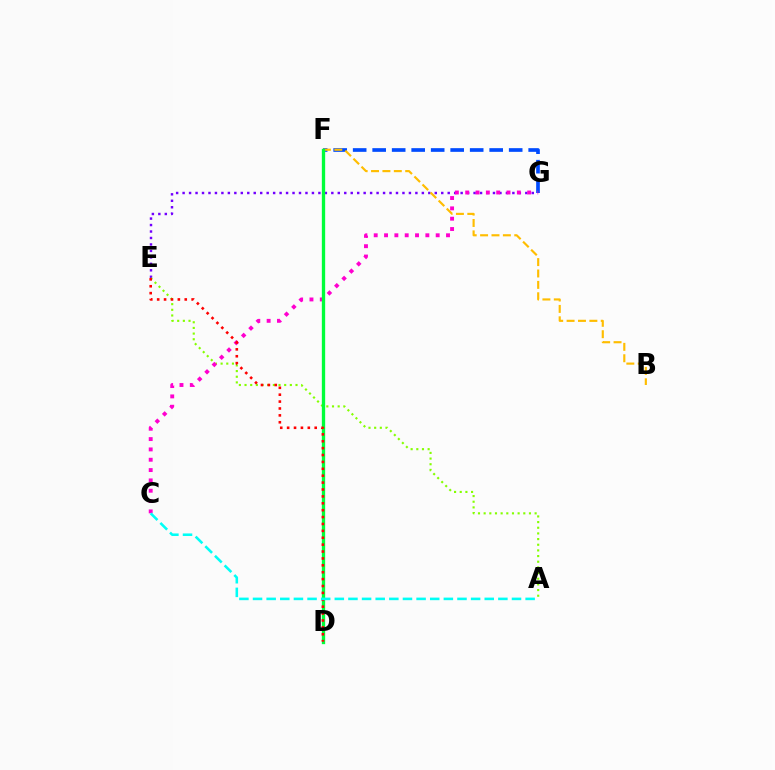{('F', 'G'): [{'color': '#004bff', 'line_style': 'dashed', 'thickness': 2.65}], ('E', 'G'): [{'color': '#7200ff', 'line_style': 'dotted', 'thickness': 1.76}], ('B', 'F'): [{'color': '#ffbd00', 'line_style': 'dashed', 'thickness': 1.55}], ('A', 'E'): [{'color': '#84ff00', 'line_style': 'dotted', 'thickness': 1.54}], ('C', 'G'): [{'color': '#ff00cf', 'line_style': 'dotted', 'thickness': 2.81}], ('D', 'F'): [{'color': '#00ff39', 'line_style': 'solid', 'thickness': 2.39}], ('D', 'E'): [{'color': '#ff0000', 'line_style': 'dotted', 'thickness': 1.87}], ('A', 'C'): [{'color': '#00fff6', 'line_style': 'dashed', 'thickness': 1.85}]}